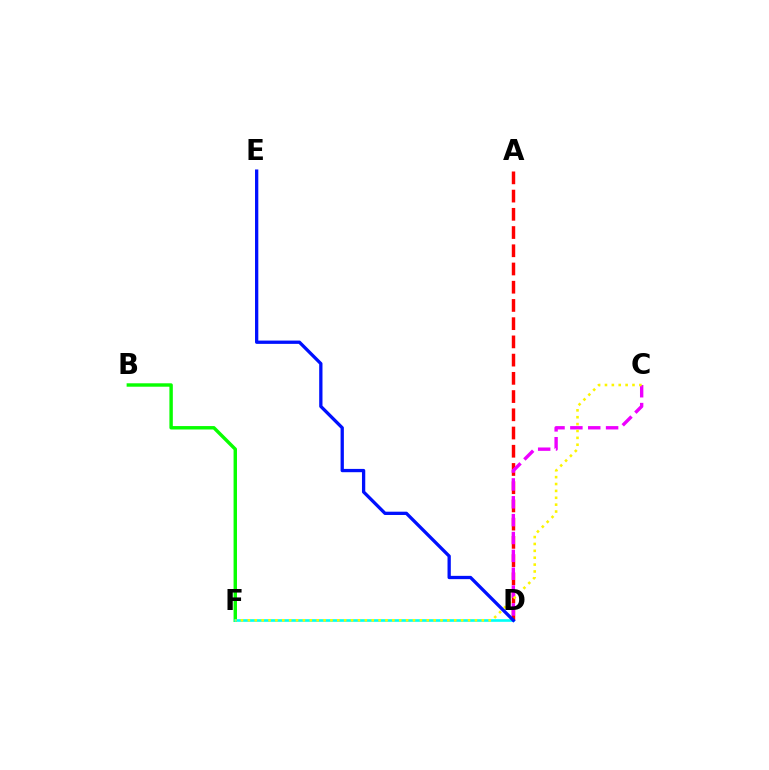{('B', 'F'): [{'color': '#08ff00', 'line_style': 'solid', 'thickness': 2.47}], ('D', 'F'): [{'color': '#00fff6', 'line_style': 'solid', 'thickness': 1.9}], ('A', 'D'): [{'color': '#ff0000', 'line_style': 'dashed', 'thickness': 2.48}], ('C', 'D'): [{'color': '#ee00ff', 'line_style': 'dashed', 'thickness': 2.43}], ('D', 'E'): [{'color': '#0010ff', 'line_style': 'solid', 'thickness': 2.37}], ('C', 'F'): [{'color': '#fcf500', 'line_style': 'dotted', 'thickness': 1.87}]}